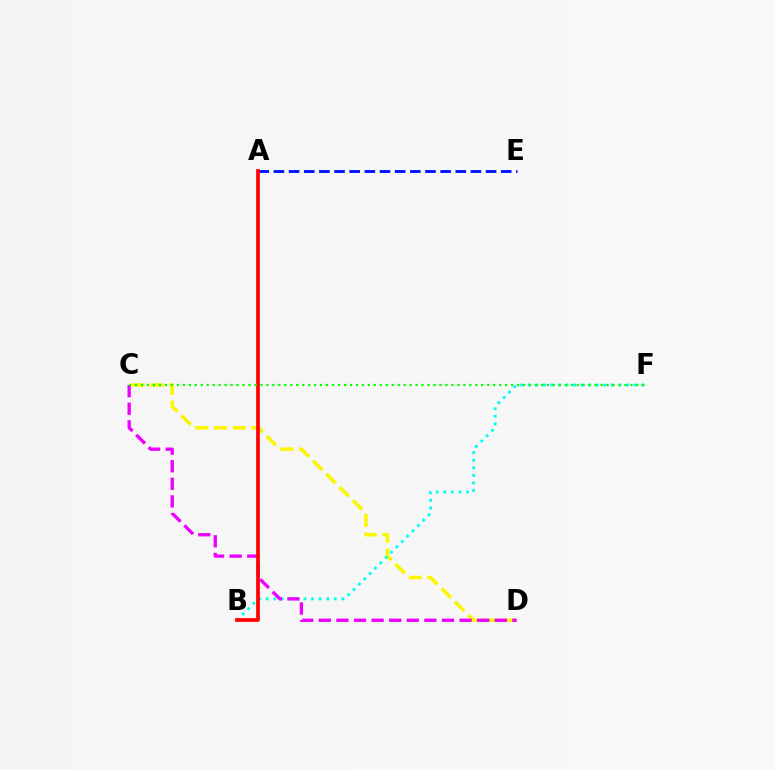{('C', 'D'): [{'color': '#fcf500', 'line_style': 'dashed', 'thickness': 2.55}, {'color': '#ee00ff', 'line_style': 'dashed', 'thickness': 2.39}], ('A', 'E'): [{'color': '#0010ff', 'line_style': 'dashed', 'thickness': 2.06}], ('B', 'F'): [{'color': '#00fff6', 'line_style': 'dotted', 'thickness': 2.05}], ('A', 'B'): [{'color': '#ff0000', 'line_style': 'solid', 'thickness': 2.68}], ('C', 'F'): [{'color': '#08ff00', 'line_style': 'dotted', 'thickness': 1.62}]}